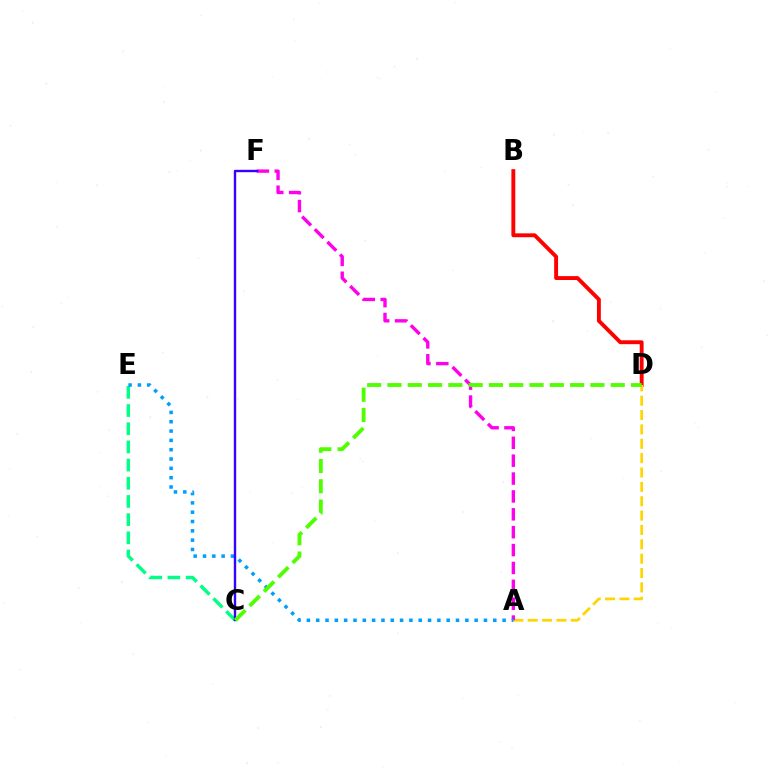{('B', 'D'): [{'color': '#ff0000', 'line_style': 'solid', 'thickness': 2.8}], ('C', 'E'): [{'color': '#00ff86', 'line_style': 'dashed', 'thickness': 2.47}], ('A', 'D'): [{'color': '#ffd500', 'line_style': 'dashed', 'thickness': 1.95}], ('A', 'F'): [{'color': '#ff00ed', 'line_style': 'dashed', 'thickness': 2.43}], ('A', 'E'): [{'color': '#009eff', 'line_style': 'dotted', 'thickness': 2.53}], ('C', 'F'): [{'color': '#3700ff', 'line_style': 'solid', 'thickness': 1.72}], ('C', 'D'): [{'color': '#4fff00', 'line_style': 'dashed', 'thickness': 2.76}]}